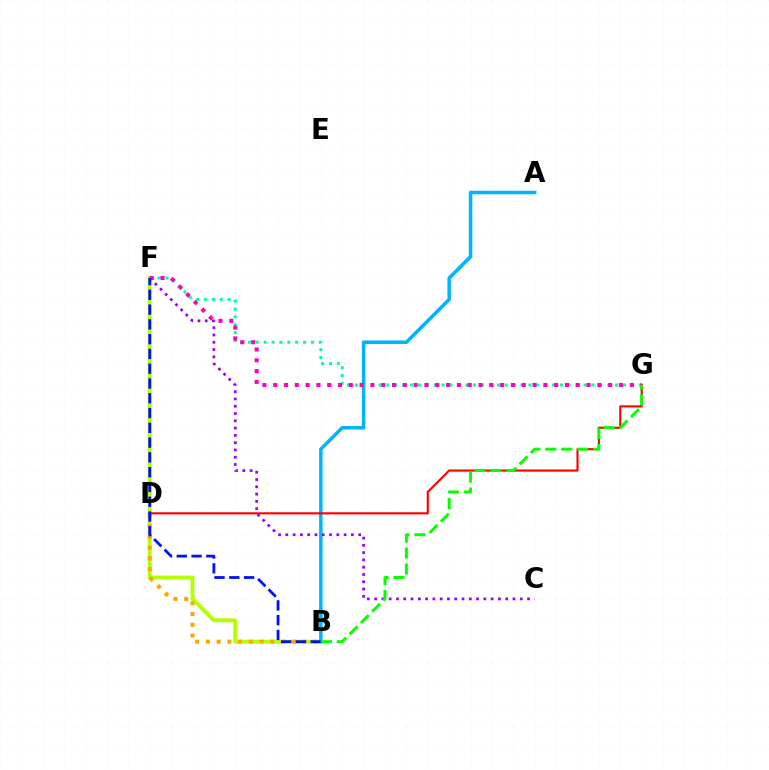{('B', 'F'): [{'color': '#b3ff00', 'line_style': 'solid', 'thickness': 2.8}, {'color': '#0010ff', 'line_style': 'dashed', 'thickness': 2.01}], ('A', 'B'): [{'color': '#00b5ff', 'line_style': 'solid', 'thickness': 2.54}], ('B', 'D'): [{'color': '#ffa500', 'line_style': 'dotted', 'thickness': 2.92}], ('F', 'G'): [{'color': '#00ff9d', 'line_style': 'dotted', 'thickness': 2.14}, {'color': '#ff00bd', 'line_style': 'dotted', 'thickness': 2.94}], ('D', 'G'): [{'color': '#ff0000', 'line_style': 'solid', 'thickness': 1.54}], ('C', 'F'): [{'color': '#9b00ff', 'line_style': 'dotted', 'thickness': 1.98}], ('B', 'G'): [{'color': '#08ff00', 'line_style': 'dashed', 'thickness': 2.17}]}